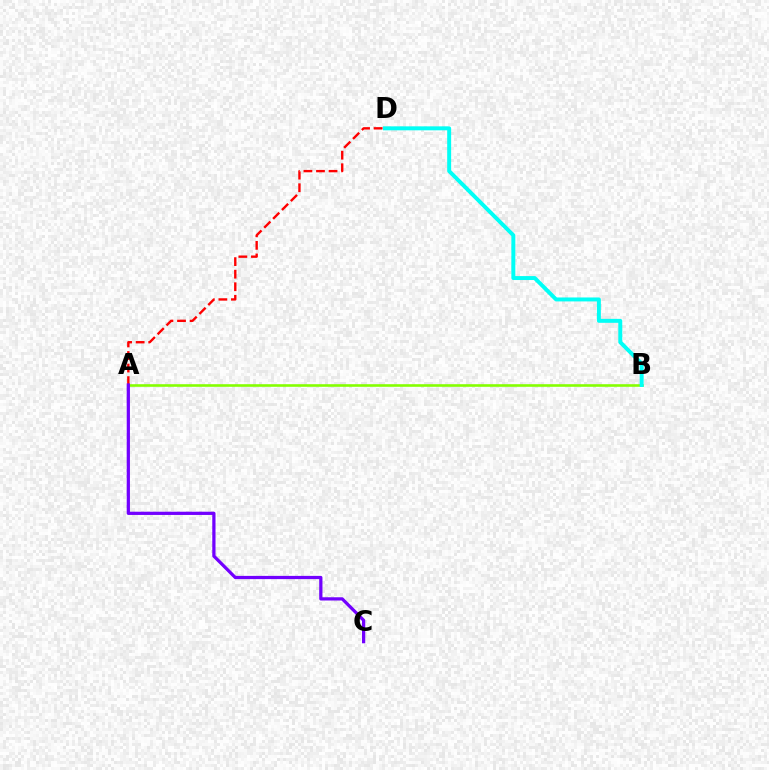{('A', 'D'): [{'color': '#ff0000', 'line_style': 'dashed', 'thickness': 1.71}], ('A', 'B'): [{'color': '#84ff00', 'line_style': 'solid', 'thickness': 1.87}], ('B', 'D'): [{'color': '#00fff6', 'line_style': 'solid', 'thickness': 2.84}], ('A', 'C'): [{'color': '#7200ff', 'line_style': 'solid', 'thickness': 2.33}]}